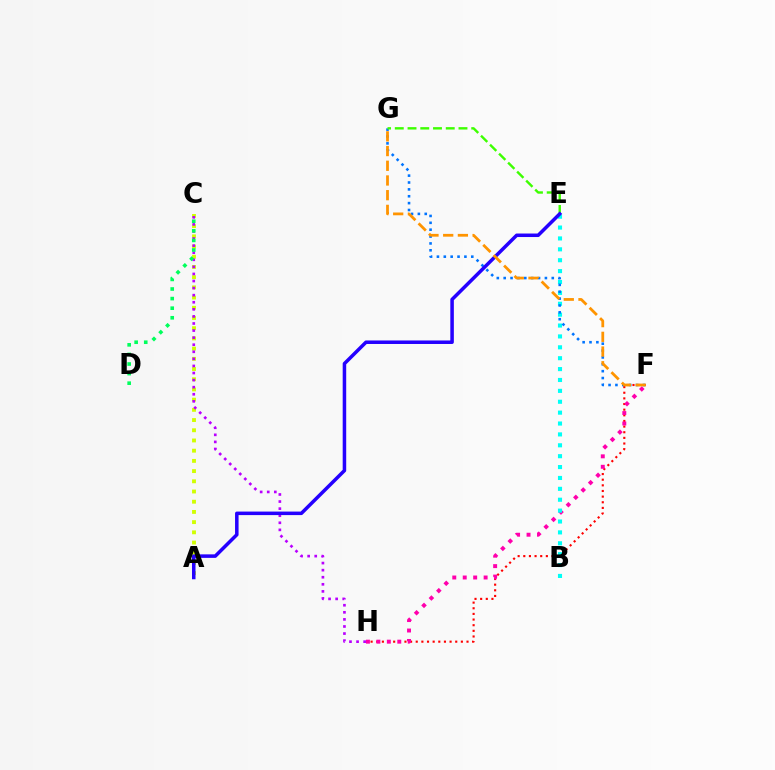{('F', 'H'): [{'color': '#ff0000', 'line_style': 'dotted', 'thickness': 1.53}, {'color': '#ff00ac', 'line_style': 'dotted', 'thickness': 2.84}], ('A', 'C'): [{'color': '#d1ff00', 'line_style': 'dotted', 'thickness': 2.77}], ('C', 'H'): [{'color': '#b900ff', 'line_style': 'dotted', 'thickness': 1.92}], ('C', 'D'): [{'color': '#00ff5c', 'line_style': 'dotted', 'thickness': 2.61}], ('B', 'E'): [{'color': '#00fff6', 'line_style': 'dotted', 'thickness': 2.96}], ('F', 'G'): [{'color': '#0074ff', 'line_style': 'dotted', 'thickness': 1.87}, {'color': '#ff9400', 'line_style': 'dashed', 'thickness': 2.0}], ('E', 'G'): [{'color': '#3dff00', 'line_style': 'dashed', 'thickness': 1.73}], ('A', 'E'): [{'color': '#2500ff', 'line_style': 'solid', 'thickness': 2.53}]}